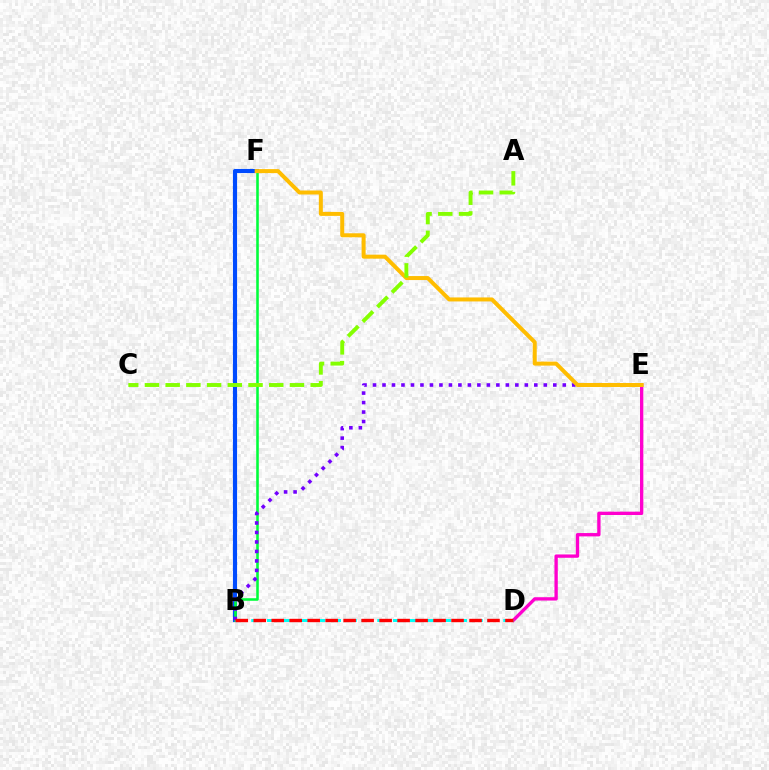{('B', 'F'): [{'color': '#004bff', 'line_style': 'solid', 'thickness': 2.98}, {'color': '#00ff39', 'line_style': 'solid', 'thickness': 1.85}], ('D', 'E'): [{'color': '#ff00cf', 'line_style': 'solid', 'thickness': 2.4}], ('B', 'D'): [{'color': '#00fff6', 'line_style': 'dashed', 'thickness': 2.14}, {'color': '#ff0000', 'line_style': 'dashed', 'thickness': 2.44}], ('B', 'E'): [{'color': '#7200ff', 'line_style': 'dotted', 'thickness': 2.58}], ('E', 'F'): [{'color': '#ffbd00', 'line_style': 'solid', 'thickness': 2.88}], ('A', 'C'): [{'color': '#84ff00', 'line_style': 'dashed', 'thickness': 2.81}]}